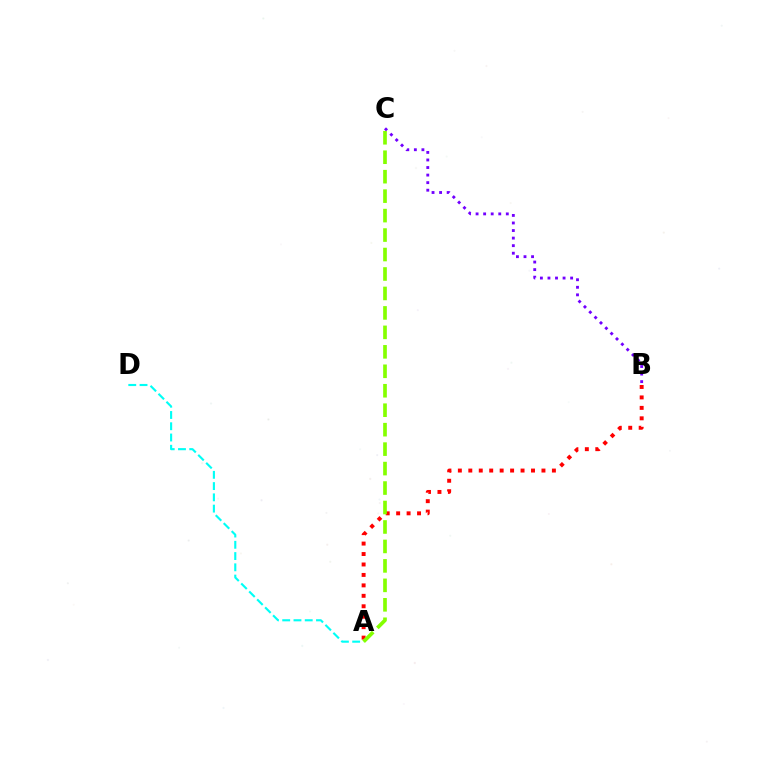{('A', 'B'): [{'color': '#ff0000', 'line_style': 'dotted', 'thickness': 2.84}], ('A', 'D'): [{'color': '#00fff6', 'line_style': 'dashed', 'thickness': 1.53}], ('B', 'C'): [{'color': '#7200ff', 'line_style': 'dotted', 'thickness': 2.05}], ('A', 'C'): [{'color': '#84ff00', 'line_style': 'dashed', 'thickness': 2.64}]}